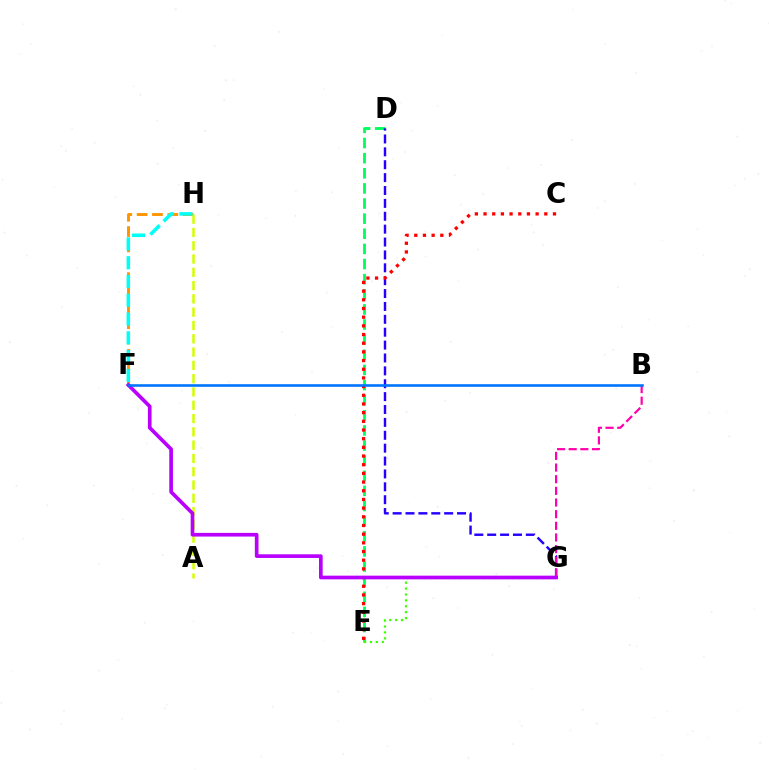{('D', 'E'): [{'color': '#00ff5c', 'line_style': 'dashed', 'thickness': 2.05}], ('F', 'H'): [{'color': '#ff9400', 'line_style': 'dashed', 'thickness': 2.08}, {'color': '#00fff6', 'line_style': 'dashed', 'thickness': 2.55}], ('D', 'G'): [{'color': '#2500ff', 'line_style': 'dashed', 'thickness': 1.75}], ('A', 'H'): [{'color': '#d1ff00', 'line_style': 'dashed', 'thickness': 1.81}], ('E', 'G'): [{'color': '#3dff00', 'line_style': 'dotted', 'thickness': 1.6}], ('C', 'E'): [{'color': '#ff0000', 'line_style': 'dotted', 'thickness': 2.36}], ('B', 'G'): [{'color': '#ff00ac', 'line_style': 'dashed', 'thickness': 1.58}], ('F', 'G'): [{'color': '#b900ff', 'line_style': 'solid', 'thickness': 2.64}], ('B', 'F'): [{'color': '#0074ff', 'line_style': 'solid', 'thickness': 1.88}]}